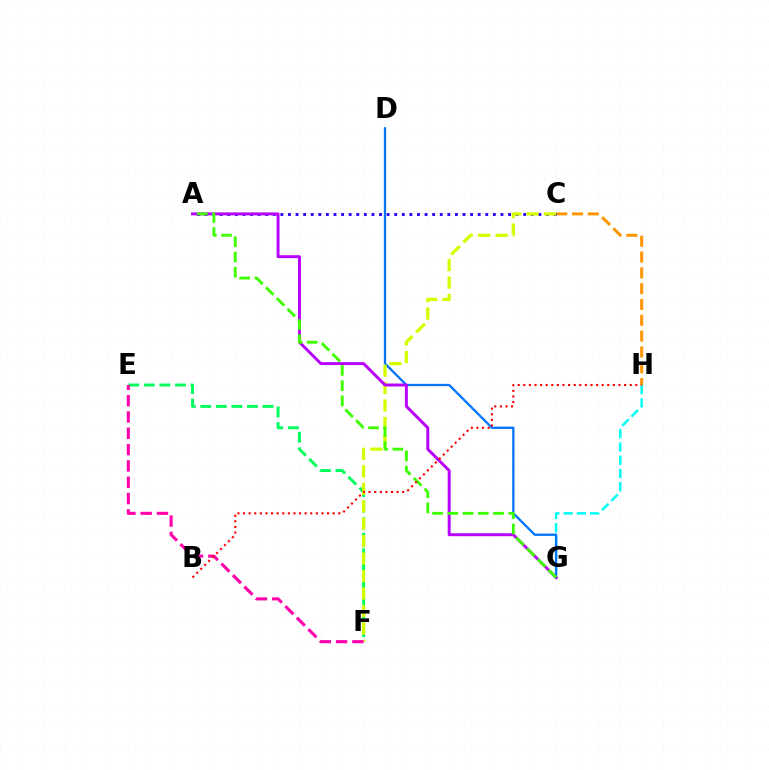{('C', 'H'): [{'color': '#ff9400', 'line_style': 'dashed', 'thickness': 2.15}], ('A', 'C'): [{'color': '#2500ff', 'line_style': 'dotted', 'thickness': 2.06}], ('G', 'H'): [{'color': '#00fff6', 'line_style': 'dashed', 'thickness': 1.8}], ('D', 'G'): [{'color': '#0074ff', 'line_style': 'solid', 'thickness': 1.64}], ('E', 'F'): [{'color': '#00ff5c', 'line_style': 'dashed', 'thickness': 2.11}, {'color': '#ff00ac', 'line_style': 'dashed', 'thickness': 2.22}], ('C', 'F'): [{'color': '#d1ff00', 'line_style': 'dashed', 'thickness': 2.37}], ('A', 'G'): [{'color': '#b900ff', 'line_style': 'solid', 'thickness': 2.12}, {'color': '#3dff00', 'line_style': 'dashed', 'thickness': 2.07}], ('B', 'H'): [{'color': '#ff0000', 'line_style': 'dotted', 'thickness': 1.52}]}